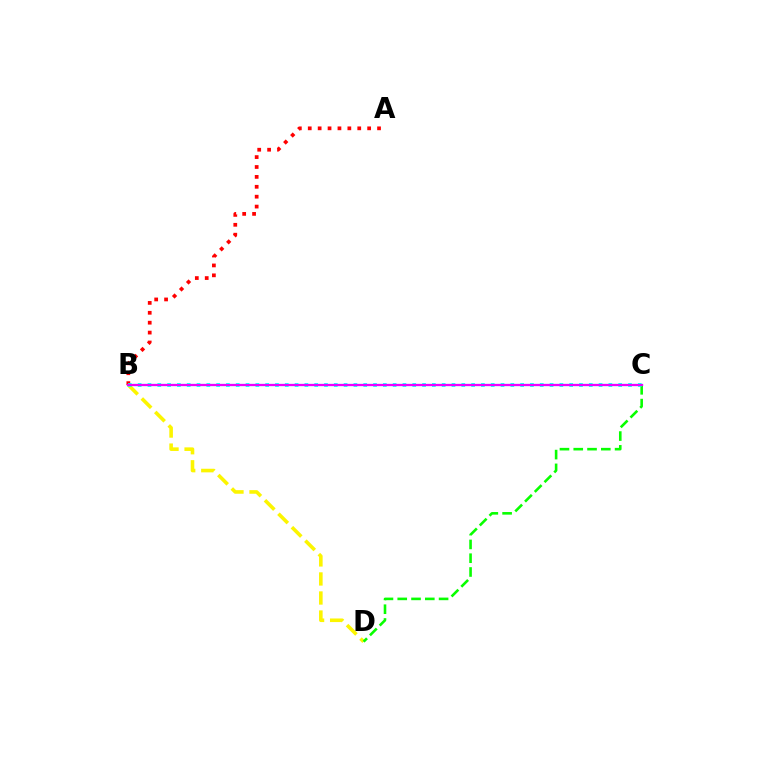{('B', 'D'): [{'color': '#fcf500', 'line_style': 'dashed', 'thickness': 2.59}], ('B', 'C'): [{'color': '#0010ff', 'line_style': 'solid', 'thickness': 1.54}, {'color': '#00fff6', 'line_style': 'dotted', 'thickness': 2.66}, {'color': '#ee00ff', 'line_style': 'solid', 'thickness': 1.53}], ('A', 'B'): [{'color': '#ff0000', 'line_style': 'dotted', 'thickness': 2.69}], ('C', 'D'): [{'color': '#08ff00', 'line_style': 'dashed', 'thickness': 1.87}]}